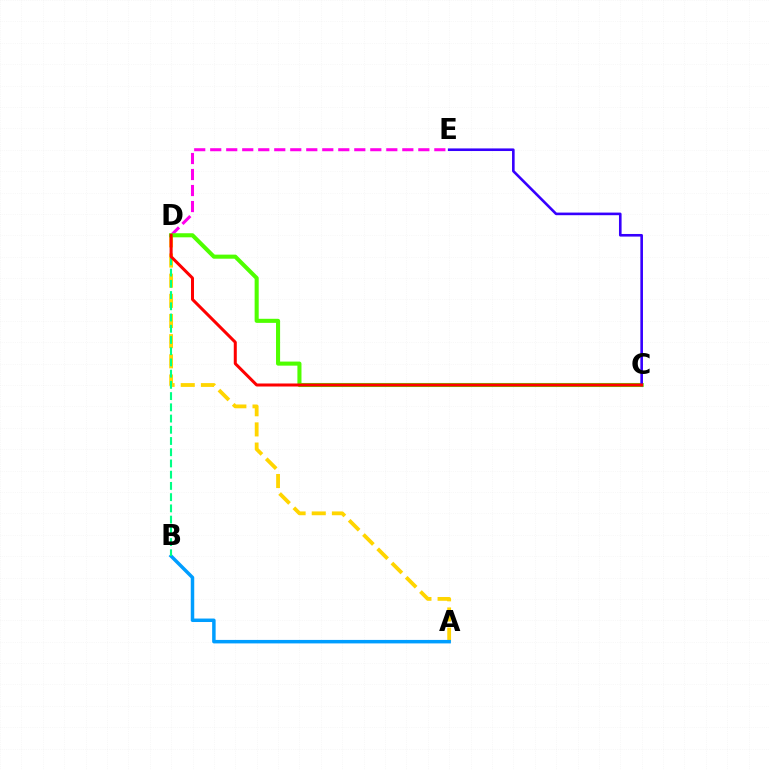{('D', 'E'): [{'color': '#ff00ed', 'line_style': 'dashed', 'thickness': 2.17}], ('A', 'D'): [{'color': '#ffd500', 'line_style': 'dashed', 'thickness': 2.74}], ('C', 'D'): [{'color': '#4fff00', 'line_style': 'solid', 'thickness': 2.93}, {'color': '#ff0000', 'line_style': 'solid', 'thickness': 2.17}], ('A', 'B'): [{'color': '#009eff', 'line_style': 'solid', 'thickness': 2.5}], ('C', 'E'): [{'color': '#3700ff', 'line_style': 'solid', 'thickness': 1.88}], ('B', 'D'): [{'color': '#00ff86', 'line_style': 'dashed', 'thickness': 1.53}]}